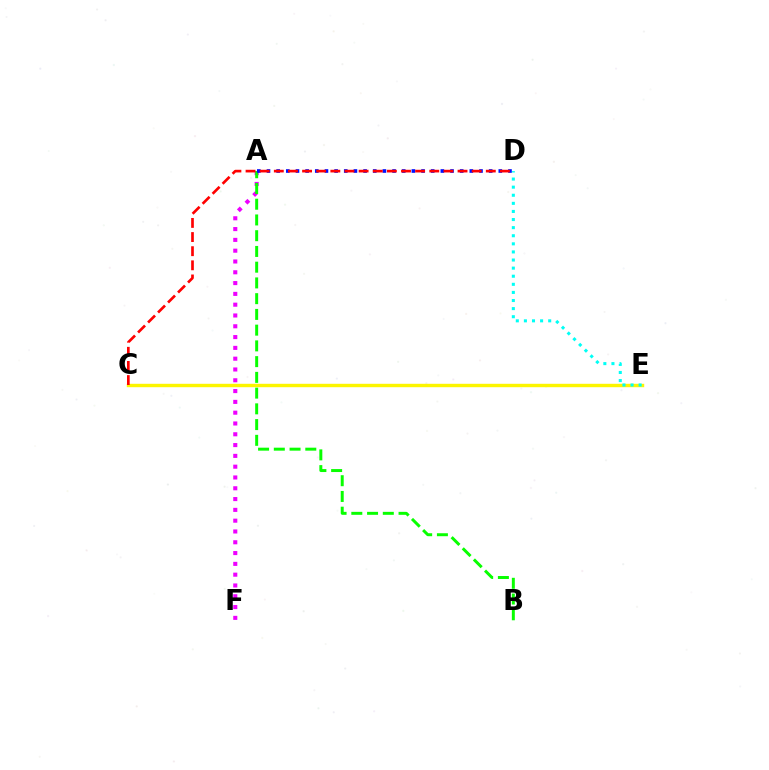{('A', 'F'): [{'color': '#ee00ff', 'line_style': 'dotted', 'thickness': 2.93}], ('A', 'B'): [{'color': '#08ff00', 'line_style': 'dashed', 'thickness': 2.14}], ('C', 'E'): [{'color': '#fcf500', 'line_style': 'solid', 'thickness': 2.45}], ('D', 'E'): [{'color': '#00fff6', 'line_style': 'dotted', 'thickness': 2.2}], ('A', 'D'): [{'color': '#0010ff', 'line_style': 'dotted', 'thickness': 2.62}], ('C', 'D'): [{'color': '#ff0000', 'line_style': 'dashed', 'thickness': 1.92}]}